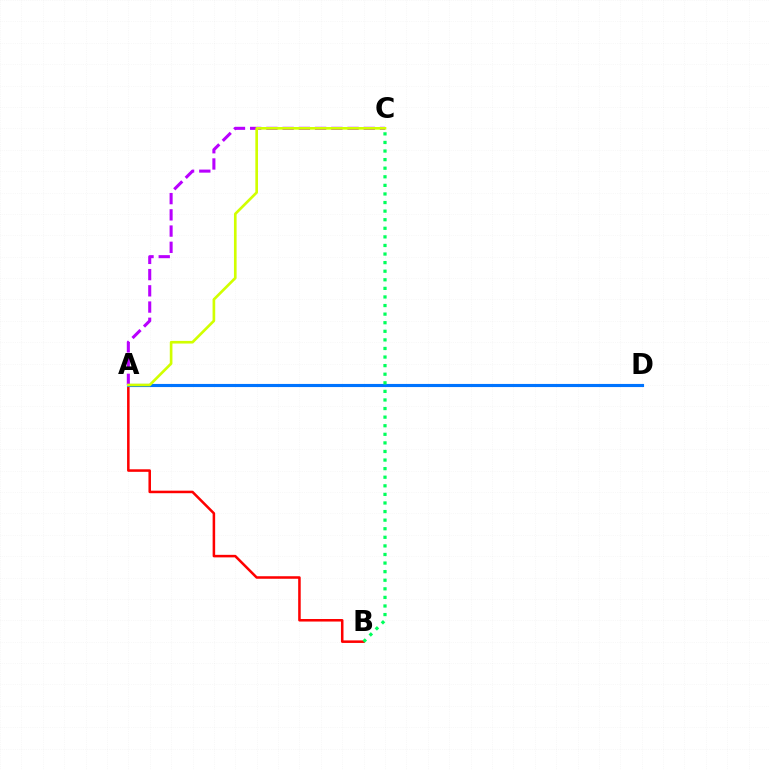{('A', 'B'): [{'color': '#ff0000', 'line_style': 'solid', 'thickness': 1.83}], ('A', 'D'): [{'color': '#0074ff', 'line_style': 'solid', 'thickness': 2.24}], ('A', 'C'): [{'color': '#b900ff', 'line_style': 'dashed', 'thickness': 2.2}, {'color': '#d1ff00', 'line_style': 'solid', 'thickness': 1.91}], ('B', 'C'): [{'color': '#00ff5c', 'line_style': 'dotted', 'thickness': 2.33}]}